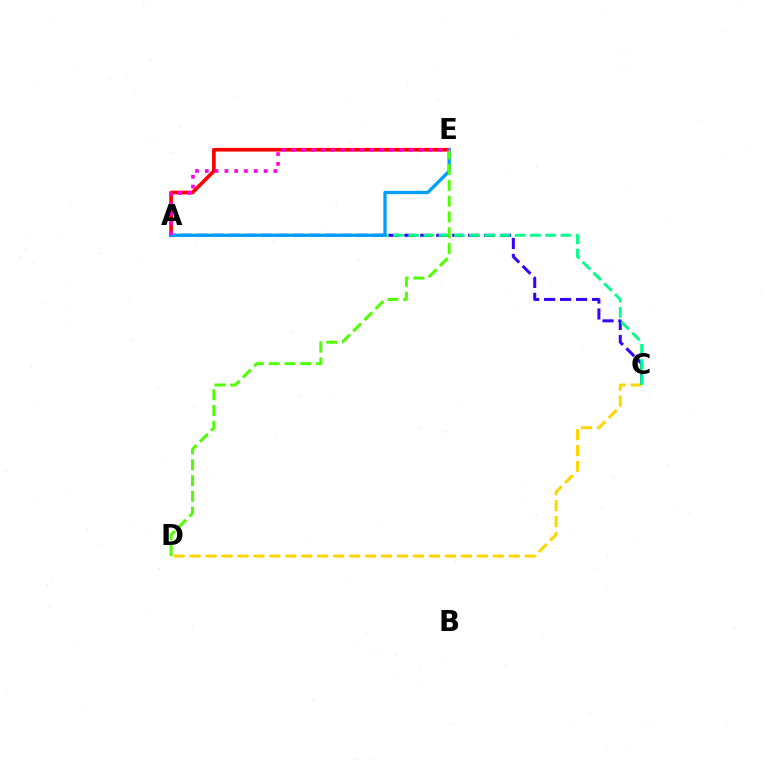{('A', 'C'): [{'color': '#3700ff', 'line_style': 'dashed', 'thickness': 2.17}, {'color': '#00ff86', 'line_style': 'dashed', 'thickness': 2.07}], ('C', 'D'): [{'color': '#ffd500', 'line_style': 'dashed', 'thickness': 2.17}], ('A', 'E'): [{'color': '#ff0000', 'line_style': 'solid', 'thickness': 2.64}, {'color': '#009eff', 'line_style': 'solid', 'thickness': 2.38}, {'color': '#ff00ed', 'line_style': 'dotted', 'thickness': 2.66}], ('D', 'E'): [{'color': '#4fff00', 'line_style': 'dashed', 'thickness': 2.14}]}